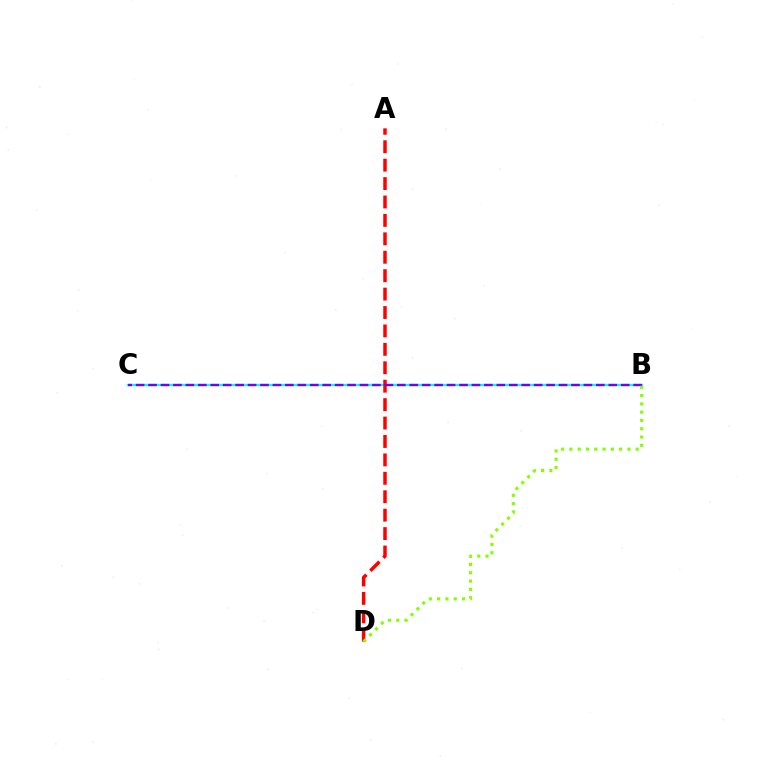{('B', 'C'): [{'color': '#00fff6', 'line_style': 'solid', 'thickness': 1.64}, {'color': '#7200ff', 'line_style': 'dashed', 'thickness': 1.69}], ('A', 'D'): [{'color': '#ff0000', 'line_style': 'dashed', 'thickness': 2.5}], ('B', 'D'): [{'color': '#84ff00', 'line_style': 'dotted', 'thickness': 2.25}]}